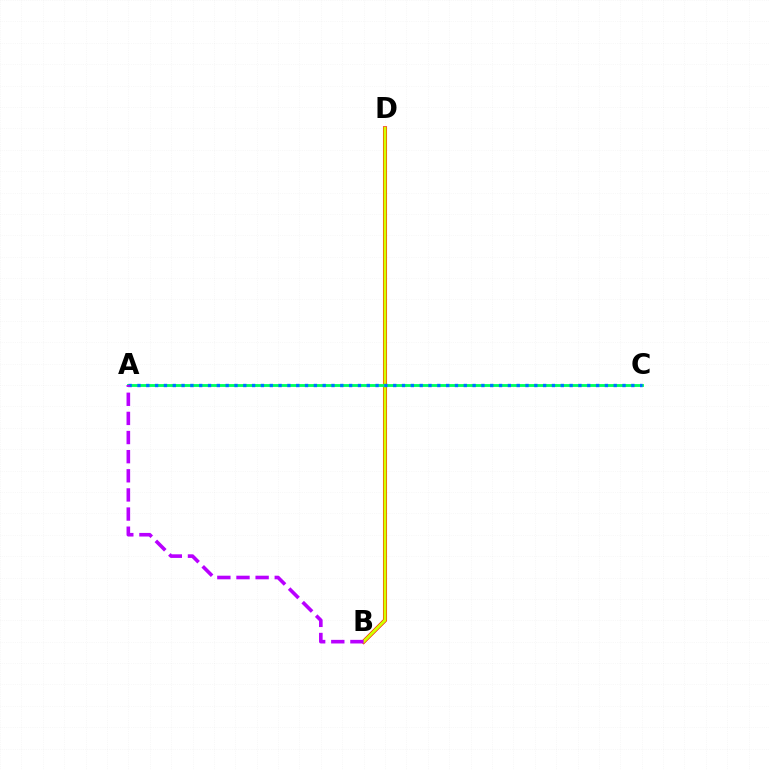{('B', 'D'): [{'color': '#ff0000', 'line_style': 'solid', 'thickness': 2.92}, {'color': '#d1ff00', 'line_style': 'solid', 'thickness': 2.19}], ('A', 'C'): [{'color': '#00ff5c', 'line_style': 'solid', 'thickness': 2.05}, {'color': '#0074ff', 'line_style': 'dotted', 'thickness': 2.4}], ('A', 'B'): [{'color': '#b900ff', 'line_style': 'dashed', 'thickness': 2.6}]}